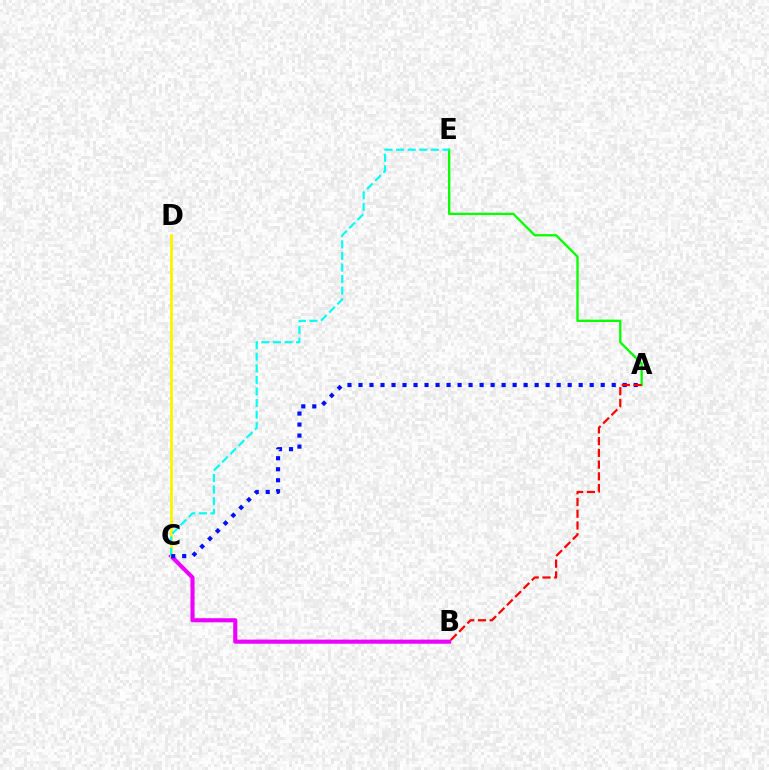{('B', 'C'): [{'color': '#ee00ff', 'line_style': 'solid', 'thickness': 2.95}], ('C', 'D'): [{'color': '#fcf500', 'line_style': 'solid', 'thickness': 2.04}], ('A', 'E'): [{'color': '#08ff00', 'line_style': 'solid', 'thickness': 1.67}], ('C', 'E'): [{'color': '#00fff6', 'line_style': 'dashed', 'thickness': 1.57}], ('A', 'C'): [{'color': '#0010ff', 'line_style': 'dotted', 'thickness': 2.99}], ('A', 'B'): [{'color': '#ff0000', 'line_style': 'dashed', 'thickness': 1.6}]}